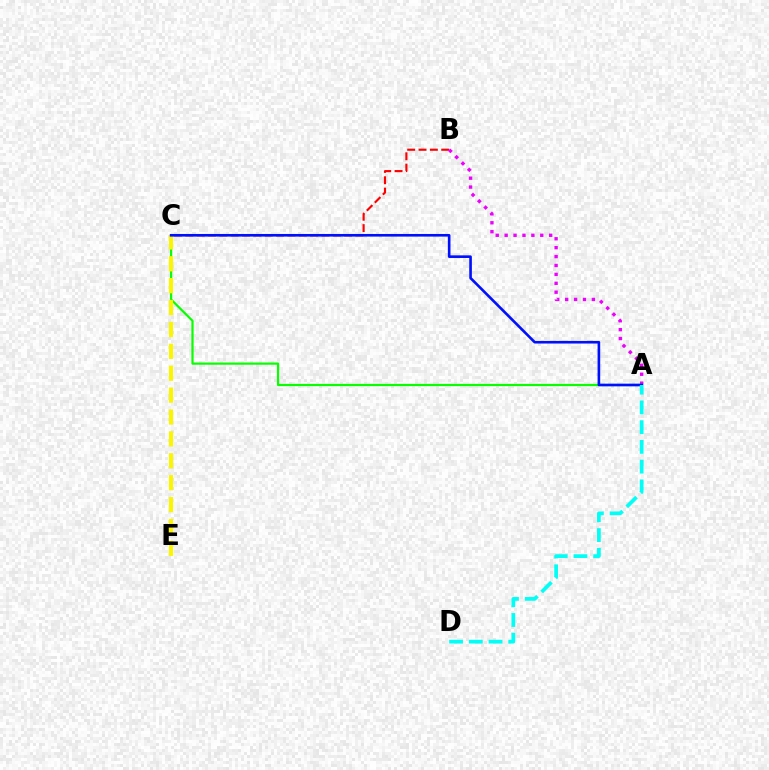{('B', 'C'): [{'color': '#ff0000', 'line_style': 'dashed', 'thickness': 1.54}], ('A', 'B'): [{'color': '#ee00ff', 'line_style': 'dotted', 'thickness': 2.42}], ('A', 'C'): [{'color': '#08ff00', 'line_style': 'solid', 'thickness': 1.59}, {'color': '#0010ff', 'line_style': 'solid', 'thickness': 1.89}], ('C', 'E'): [{'color': '#fcf500', 'line_style': 'dashed', 'thickness': 2.97}], ('A', 'D'): [{'color': '#00fff6', 'line_style': 'dashed', 'thickness': 2.68}]}